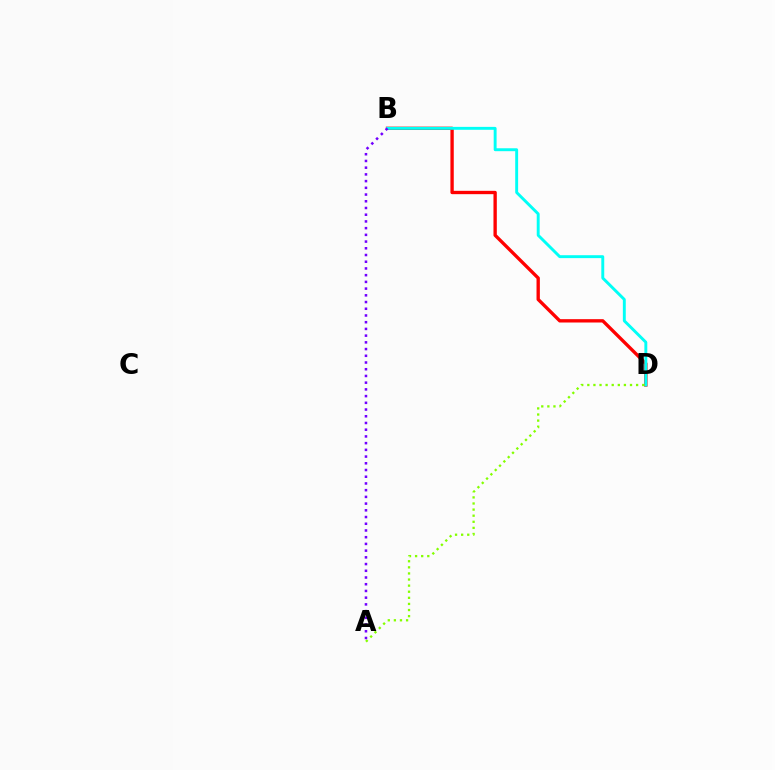{('B', 'D'): [{'color': '#ff0000', 'line_style': 'solid', 'thickness': 2.4}, {'color': '#00fff6', 'line_style': 'solid', 'thickness': 2.1}], ('A', 'D'): [{'color': '#84ff00', 'line_style': 'dotted', 'thickness': 1.66}], ('A', 'B'): [{'color': '#7200ff', 'line_style': 'dotted', 'thickness': 1.83}]}